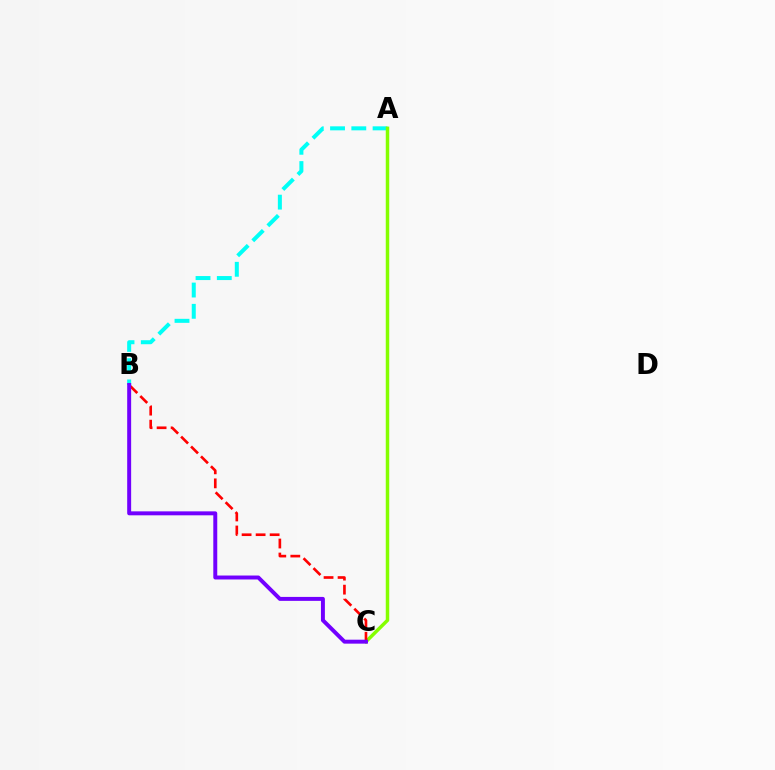{('A', 'B'): [{'color': '#00fff6', 'line_style': 'dashed', 'thickness': 2.89}], ('A', 'C'): [{'color': '#84ff00', 'line_style': 'solid', 'thickness': 2.5}], ('B', 'C'): [{'color': '#ff0000', 'line_style': 'dashed', 'thickness': 1.9}, {'color': '#7200ff', 'line_style': 'solid', 'thickness': 2.85}]}